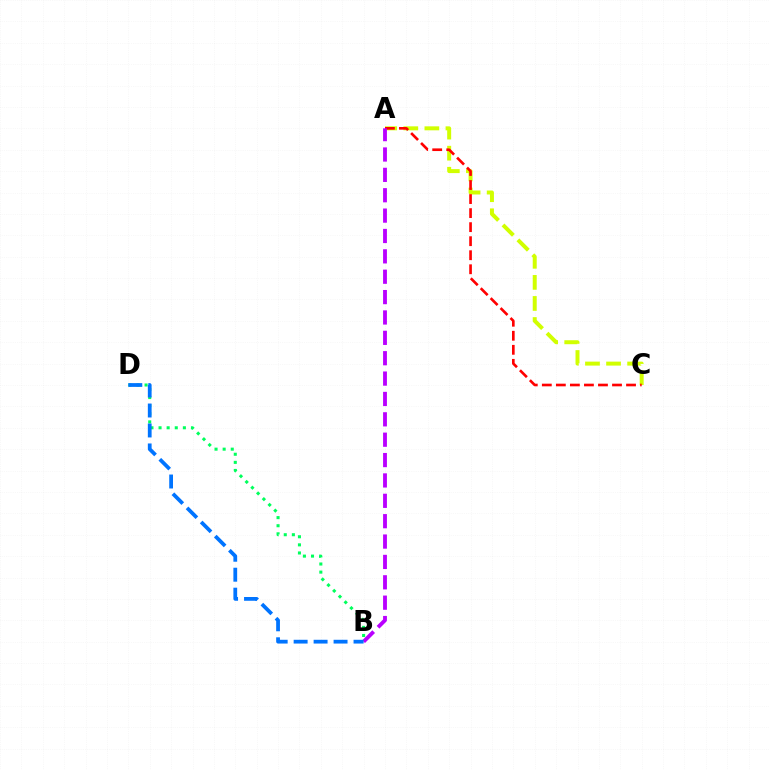{('A', 'C'): [{'color': '#d1ff00', 'line_style': 'dashed', 'thickness': 2.86}, {'color': '#ff0000', 'line_style': 'dashed', 'thickness': 1.91}], ('B', 'D'): [{'color': '#00ff5c', 'line_style': 'dotted', 'thickness': 2.2}, {'color': '#0074ff', 'line_style': 'dashed', 'thickness': 2.71}], ('A', 'B'): [{'color': '#b900ff', 'line_style': 'dashed', 'thickness': 2.77}]}